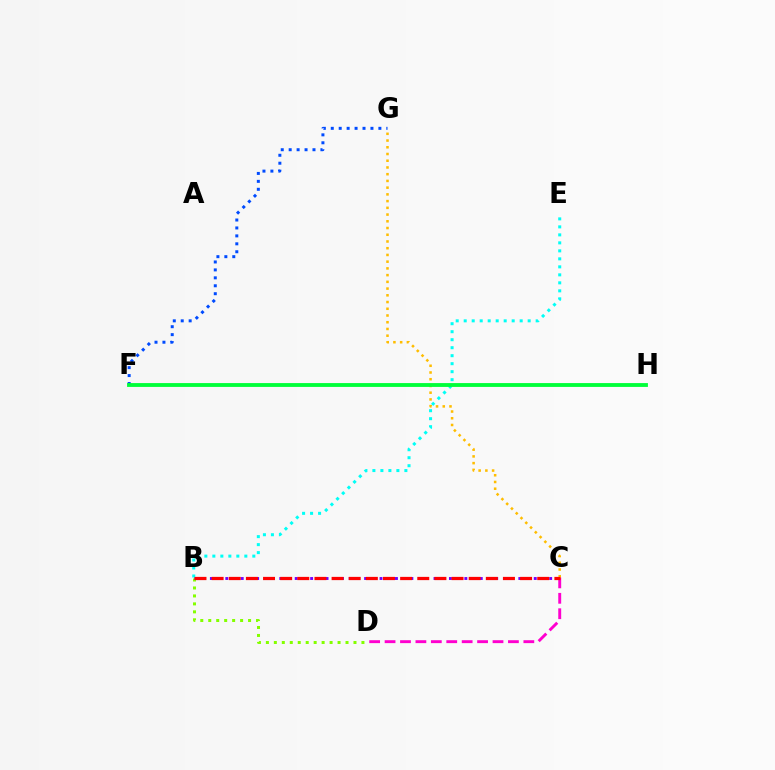{('C', 'D'): [{'color': '#ff00cf', 'line_style': 'dashed', 'thickness': 2.09}], ('B', 'D'): [{'color': '#84ff00', 'line_style': 'dotted', 'thickness': 2.16}], ('B', 'C'): [{'color': '#7200ff', 'line_style': 'dotted', 'thickness': 2.1}, {'color': '#ff0000', 'line_style': 'dashed', 'thickness': 2.33}], ('C', 'G'): [{'color': '#ffbd00', 'line_style': 'dotted', 'thickness': 1.83}], ('B', 'E'): [{'color': '#00fff6', 'line_style': 'dotted', 'thickness': 2.17}], ('F', 'G'): [{'color': '#004bff', 'line_style': 'dotted', 'thickness': 2.16}], ('F', 'H'): [{'color': '#00ff39', 'line_style': 'solid', 'thickness': 2.76}]}